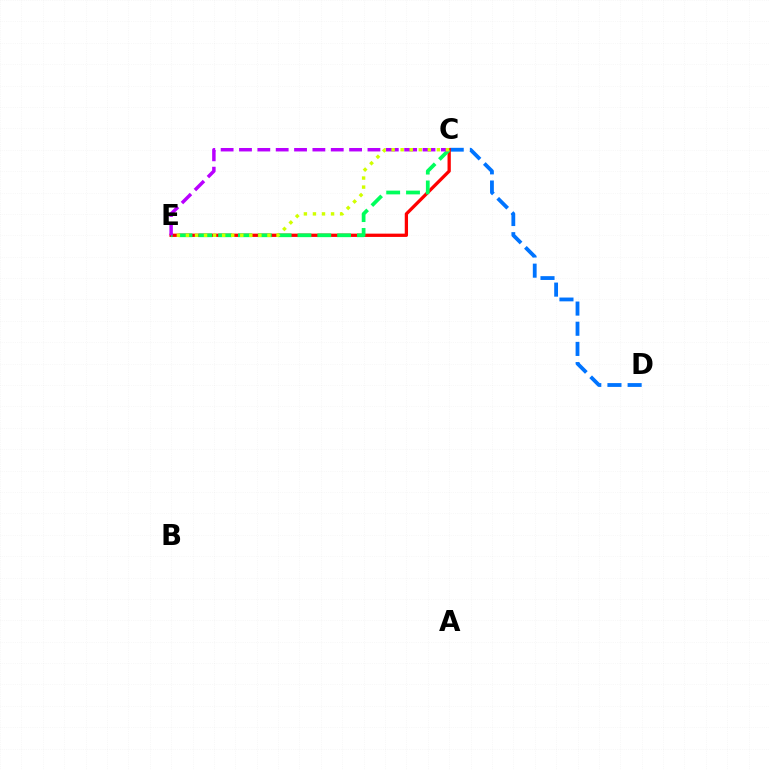{('C', 'D'): [{'color': '#0074ff', 'line_style': 'dashed', 'thickness': 2.74}], ('C', 'E'): [{'color': '#ff0000', 'line_style': 'solid', 'thickness': 2.36}, {'color': '#00ff5c', 'line_style': 'dashed', 'thickness': 2.69}, {'color': '#b900ff', 'line_style': 'dashed', 'thickness': 2.49}, {'color': '#d1ff00', 'line_style': 'dotted', 'thickness': 2.46}]}